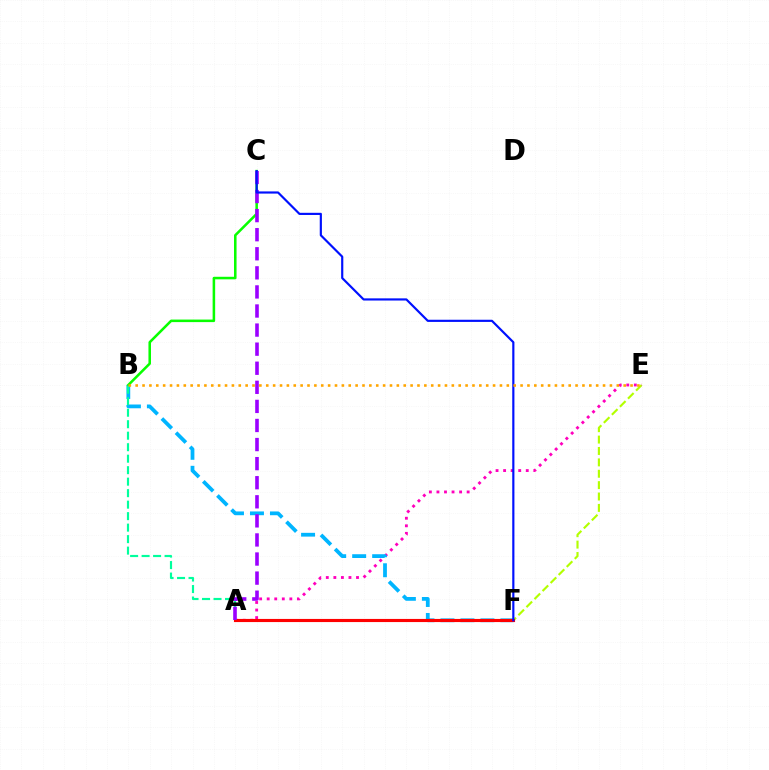{('A', 'E'): [{'color': '#b3ff00', 'line_style': 'dashed', 'thickness': 1.55}, {'color': '#ff00bd', 'line_style': 'dotted', 'thickness': 2.05}], ('B', 'F'): [{'color': '#00b5ff', 'line_style': 'dashed', 'thickness': 2.72}], ('A', 'F'): [{'color': '#ff0000', 'line_style': 'solid', 'thickness': 2.25}], ('B', 'C'): [{'color': '#08ff00', 'line_style': 'solid', 'thickness': 1.83}], ('A', 'B'): [{'color': '#00ff9d', 'line_style': 'dashed', 'thickness': 1.56}], ('A', 'C'): [{'color': '#9b00ff', 'line_style': 'dashed', 'thickness': 2.59}], ('C', 'F'): [{'color': '#0010ff', 'line_style': 'solid', 'thickness': 1.56}], ('B', 'E'): [{'color': '#ffa500', 'line_style': 'dotted', 'thickness': 1.87}]}